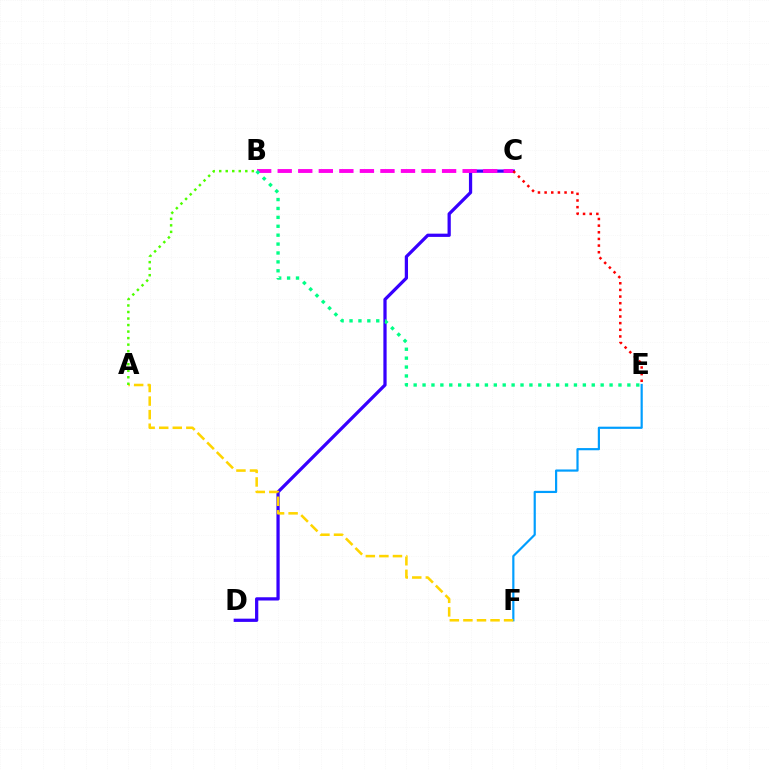{('E', 'F'): [{'color': '#009eff', 'line_style': 'solid', 'thickness': 1.58}], ('C', 'D'): [{'color': '#3700ff', 'line_style': 'solid', 'thickness': 2.34}], ('B', 'C'): [{'color': '#ff00ed', 'line_style': 'dashed', 'thickness': 2.79}], ('A', 'F'): [{'color': '#ffd500', 'line_style': 'dashed', 'thickness': 1.84}], ('C', 'E'): [{'color': '#ff0000', 'line_style': 'dotted', 'thickness': 1.81}], ('B', 'E'): [{'color': '#00ff86', 'line_style': 'dotted', 'thickness': 2.42}], ('A', 'B'): [{'color': '#4fff00', 'line_style': 'dotted', 'thickness': 1.77}]}